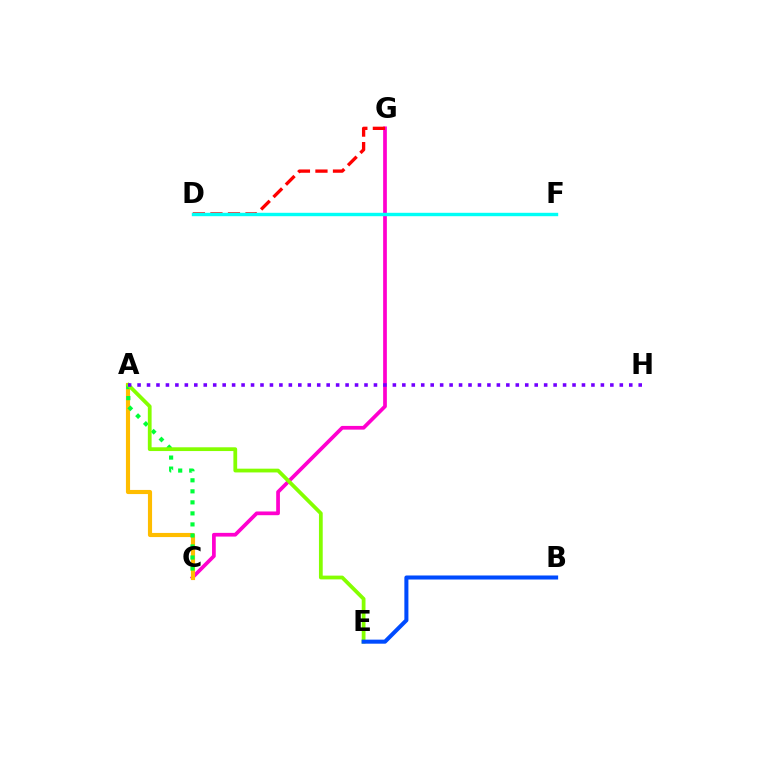{('C', 'G'): [{'color': '#ff00cf', 'line_style': 'solid', 'thickness': 2.68}], ('A', 'C'): [{'color': '#ffbd00', 'line_style': 'solid', 'thickness': 2.98}, {'color': '#00ff39', 'line_style': 'dotted', 'thickness': 3.0}], ('D', 'G'): [{'color': '#ff0000', 'line_style': 'dashed', 'thickness': 2.38}], ('D', 'F'): [{'color': '#00fff6', 'line_style': 'solid', 'thickness': 2.45}], ('A', 'E'): [{'color': '#84ff00', 'line_style': 'solid', 'thickness': 2.71}], ('A', 'H'): [{'color': '#7200ff', 'line_style': 'dotted', 'thickness': 2.57}], ('B', 'E'): [{'color': '#004bff', 'line_style': 'solid', 'thickness': 2.91}]}